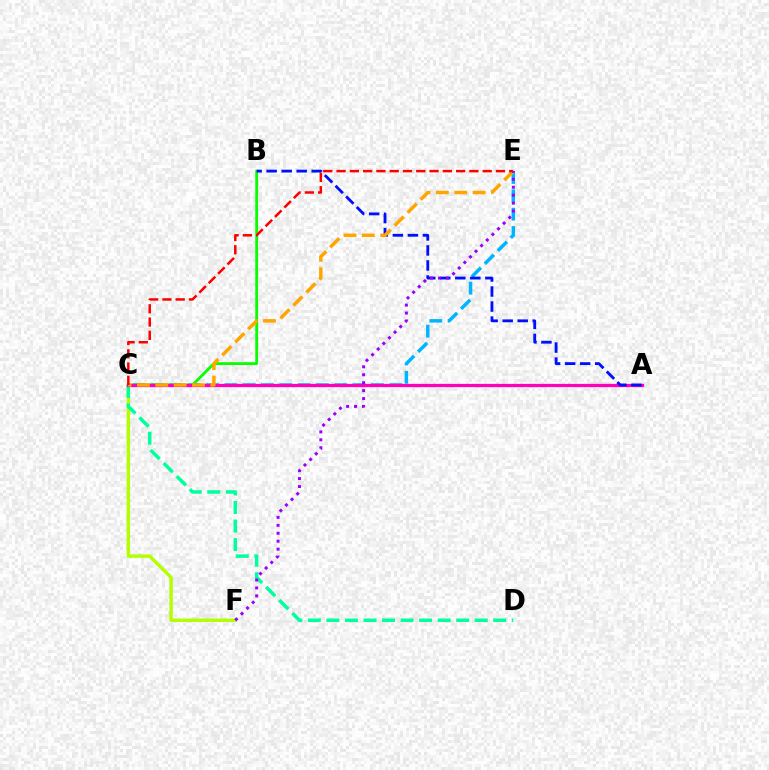{('C', 'F'): [{'color': '#b3ff00', 'line_style': 'solid', 'thickness': 2.45}], ('C', 'E'): [{'color': '#00b5ff', 'line_style': 'dashed', 'thickness': 2.49}, {'color': '#ffa500', 'line_style': 'dashed', 'thickness': 2.49}, {'color': '#ff0000', 'line_style': 'dashed', 'thickness': 1.8}], ('B', 'C'): [{'color': '#08ff00', 'line_style': 'solid', 'thickness': 2.02}], ('C', 'D'): [{'color': '#00ff9d', 'line_style': 'dashed', 'thickness': 2.52}], ('A', 'C'): [{'color': '#ff00bd', 'line_style': 'solid', 'thickness': 2.35}], ('A', 'B'): [{'color': '#0010ff', 'line_style': 'dashed', 'thickness': 2.04}], ('E', 'F'): [{'color': '#9b00ff', 'line_style': 'dotted', 'thickness': 2.16}]}